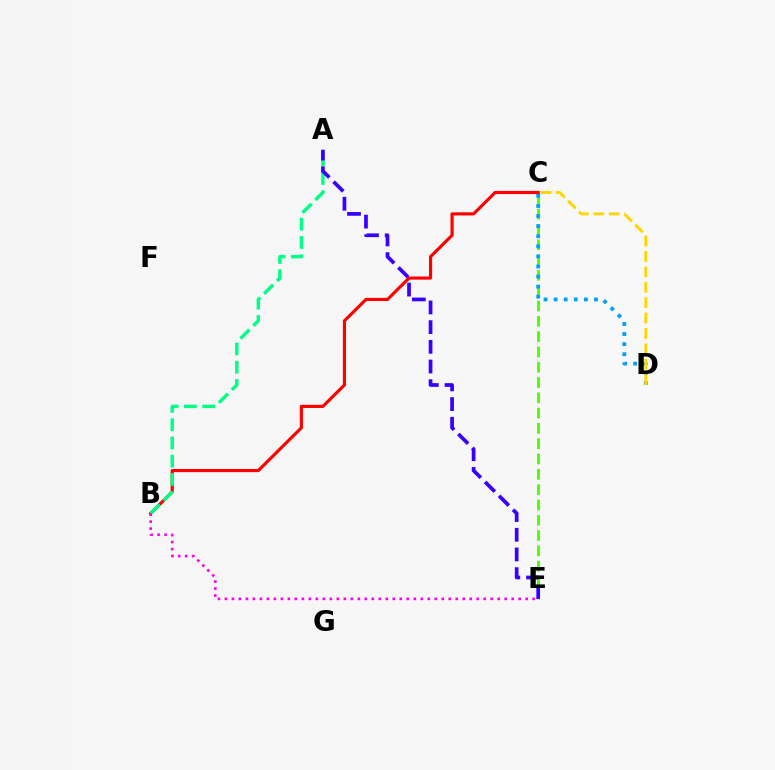{('C', 'E'): [{'color': '#4fff00', 'line_style': 'dashed', 'thickness': 2.08}], ('C', 'D'): [{'color': '#009eff', 'line_style': 'dotted', 'thickness': 2.74}, {'color': '#ffd500', 'line_style': 'dashed', 'thickness': 2.09}], ('B', 'C'): [{'color': '#ff0000', 'line_style': 'solid', 'thickness': 2.27}], ('A', 'B'): [{'color': '#00ff86', 'line_style': 'dashed', 'thickness': 2.48}], ('A', 'E'): [{'color': '#3700ff', 'line_style': 'dashed', 'thickness': 2.68}], ('B', 'E'): [{'color': '#ff00ed', 'line_style': 'dotted', 'thickness': 1.9}]}